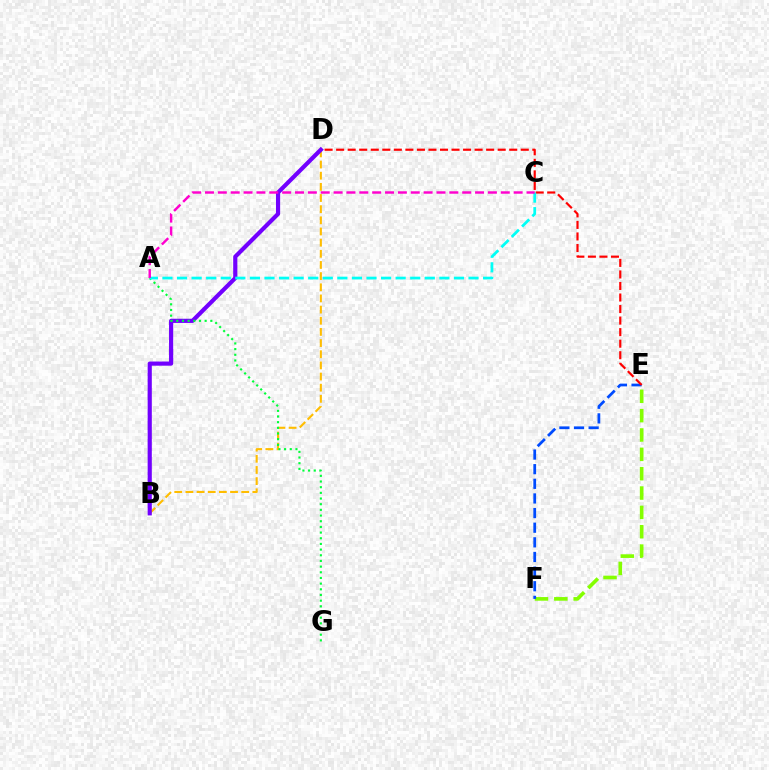{('E', 'F'): [{'color': '#84ff00', 'line_style': 'dashed', 'thickness': 2.63}, {'color': '#004bff', 'line_style': 'dashed', 'thickness': 1.99}], ('B', 'D'): [{'color': '#ffbd00', 'line_style': 'dashed', 'thickness': 1.52}, {'color': '#7200ff', 'line_style': 'solid', 'thickness': 3.0}], ('D', 'E'): [{'color': '#ff0000', 'line_style': 'dashed', 'thickness': 1.57}], ('A', 'G'): [{'color': '#00ff39', 'line_style': 'dotted', 'thickness': 1.54}], ('A', 'C'): [{'color': '#00fff6', 'line_style': 'dashed', 'thickness': 1.98}, {'color': '#ff00cf', 'line_style': 'dashed', 'thickness': 1.75}]}